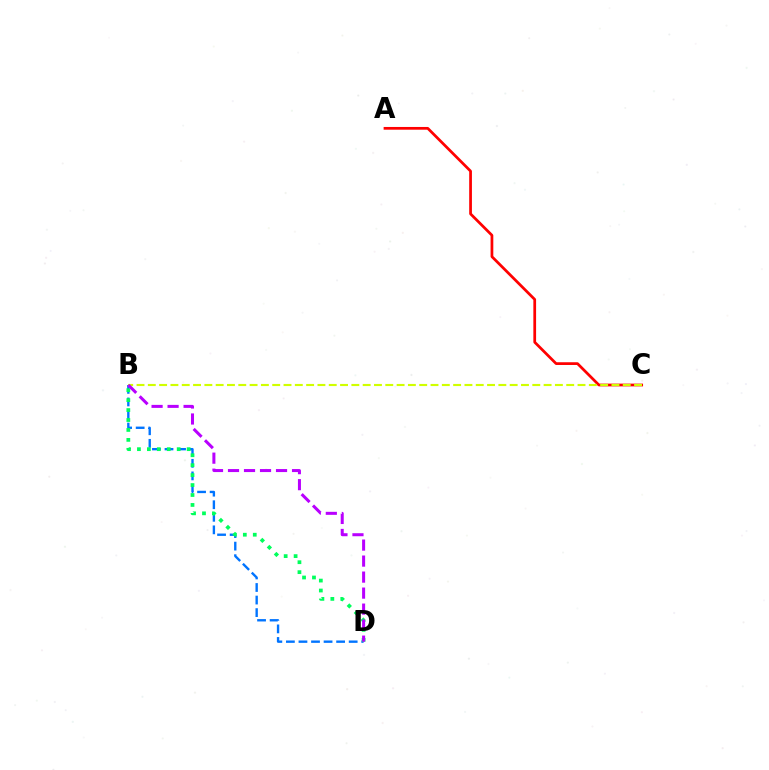{('B', 'D'): [{'color': '#0074ff', 'line_style': 'dashed', 'thickness': 1.71}, {'color': '#00ff5c', 'line_style': 'dotted', 'thickness': 2.7}, {'color': '#b900ff', 'line_style': 'dashed', 'thickness': 2.17}], ('A', 'C'): [{'color': '#ff0000', 'line_style': 'solid', 'thickness': 1.97}], ('B', 'C'): [{'color': '#d1ff00', 'line_style': 'dashed', 'thickness': 1.54}]}